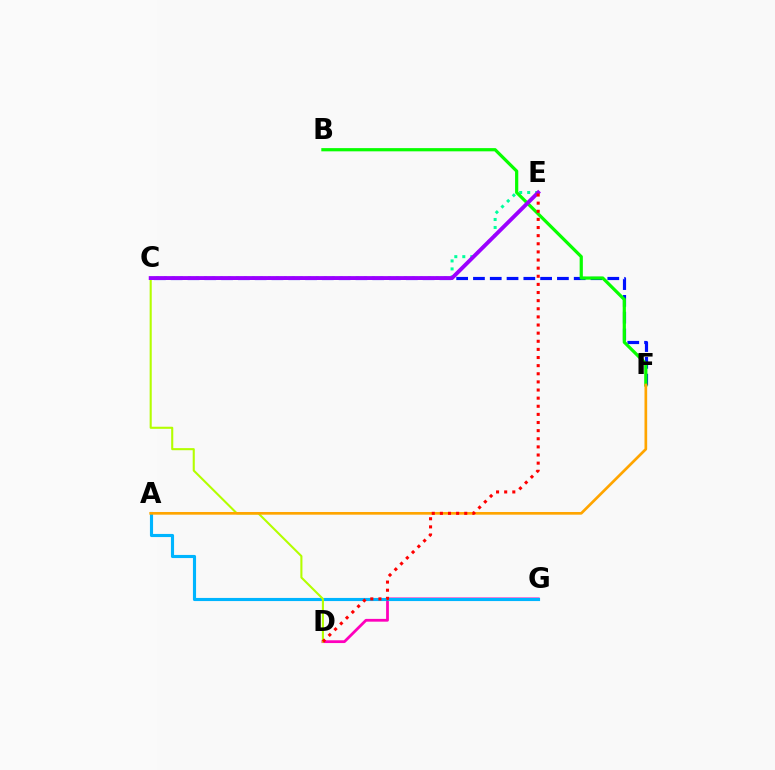{('C', 'F'): [{'color': '#0010ff', 'line_style': 'dashed', 'thickness': 2.28}], ('D', 'G'): [{'color': '#ff00bd', 'line_style': 'solid', 'thickness': 2.0}], ('A', 'G'): [{'color': '#00b5ff', 'line_style': 'solid', 'thickness': 2.25}], ('C', 'E'): [{'color': '#00ff9d', 'line_style': 'dotted', 'thickness': 2.17}, {'color': '#9b00ff', 'line_style': 'solid', 'thickness': 2.8}], ('C', 'D'): [{'color': '#b3ff00', 'line_style': 'solid', 'thickness': 1.51}], ('B', 'F'): [{'color': '#08ff00', 'line_style': 'solid', 'thickness': 2.31}], ('A', 'F'): [{'color': '#ffa500', 'line_style': 'solid', 'thickness': 1.93}], ('D', 'E'): [{'color': '#ff0000', 'line_style': 'dotted', 'thickness': 2.21}]}